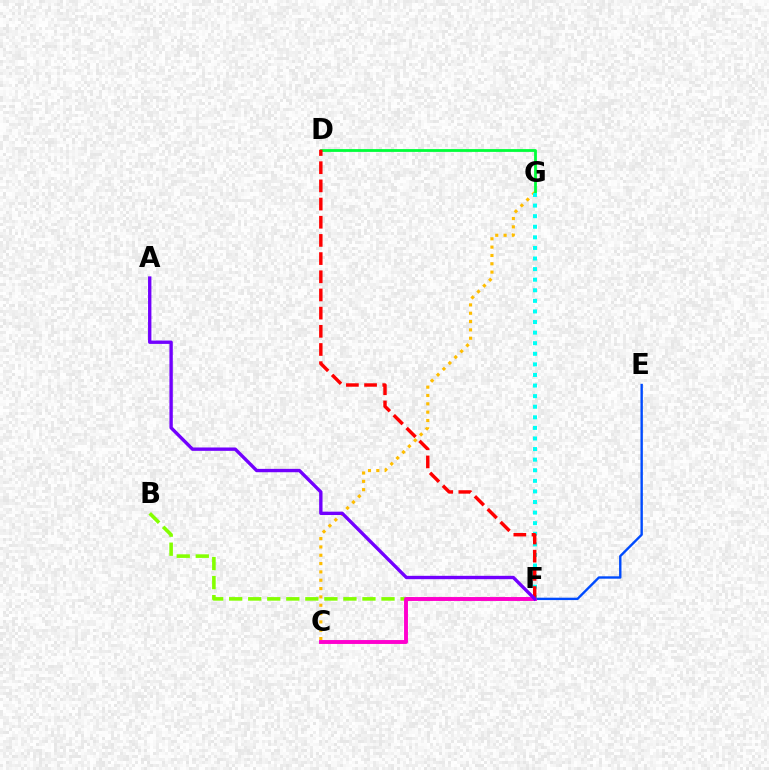{('C', 'G'): [{'color': '#ffbd00', 'line_style': 'dotted', 'thickness': 2.26}], ('B', 'F'): [{'color': '#84ff00', 'line_style': 'dashed', 'thickness': 2.59}], ('E', 'F'): [{'color': '#004bff', 'line_style': 'solid', 'thickness': 1.72}], ('D', 'G'): [{'color': '#00ff39', 'line_style': 'solid', 'thickness': 2.02}], ('C', 'F'): [{'color': '#ff00cf', 'line_style': 'solid', 'thickness': 2.82}], ('F', 'G'): [{'color': '#00fff6', 'line_style': 'dotted', 'thickness': 2.88}], ('D', 'F'): [{'color': '#ff0000', 'line_style': 'dashed', 'thickness': 2.47}], ('A', 'F'): [{'color': '#7200ff', 'line_style': 'solid', 'thickness': 2.42}]}